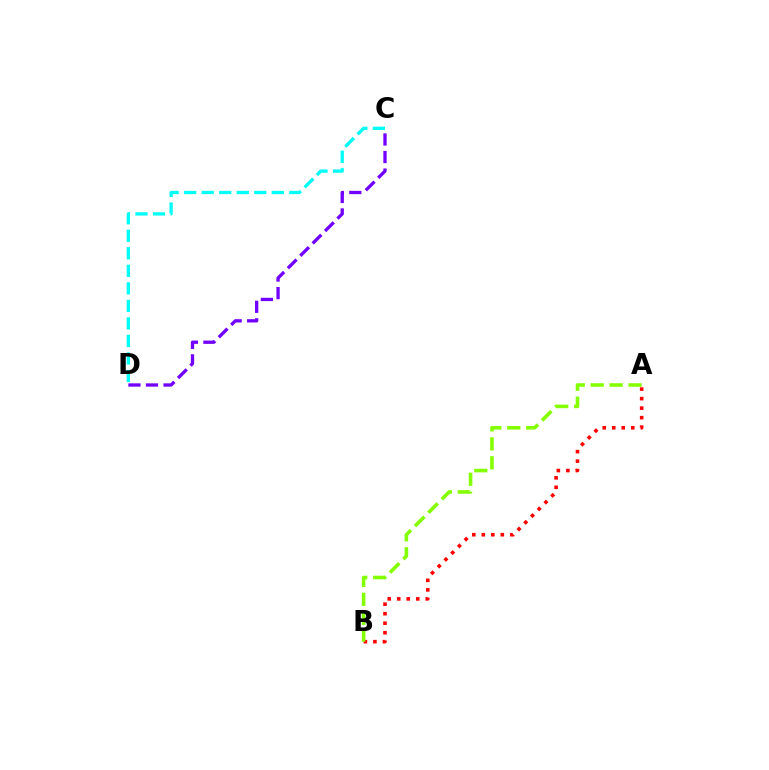{('C', 'D'): [{'color': '#00fff6', 'line_style': 'dashed', 'thickness': 2.38}, {'color': '#7200ff', 'line_style': 'dashed', 'thickness': 2.38}], ('A', 'B'): [{'color': '#ff0000', 'line_style': 'dotted', 'thickness': 2.58}, {'color': '#84ff00', 'line_style': 'dashed', 'thickness': 2.57}]}